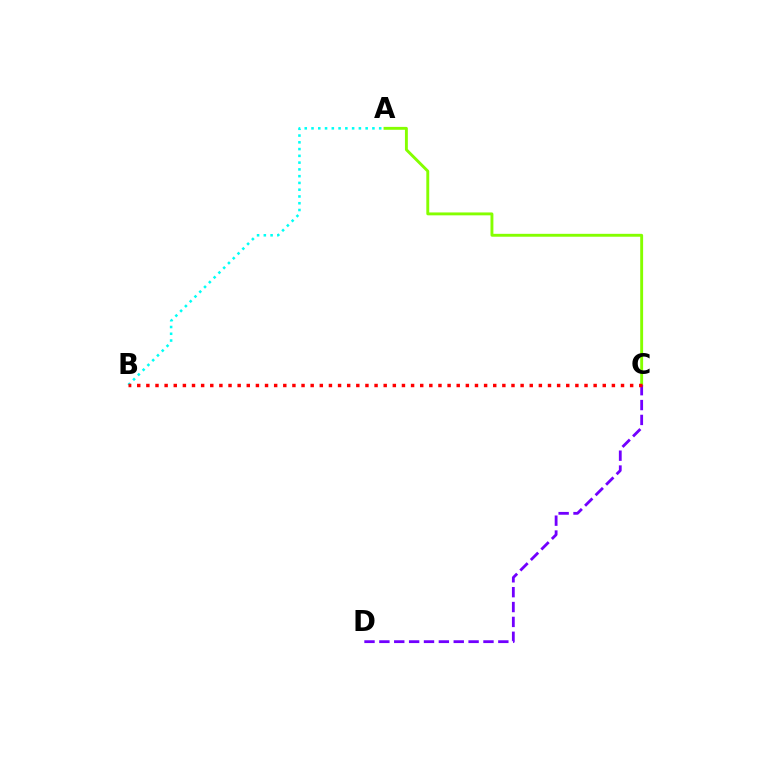{('A', 'C'): [{'color': '#84ff00', 'line_style': 'solid', 'thickness': 2.08}], ('A', 'B'): [{'color': '#00fff6', 'line_style': 'dotted', 'thickness': 1.84}], ('C', 'D'): [{'color': '#7200ff', 'line_style': 'dashed', 'thickness': 2.02}], ('B', 'C'): [{'color': '#ff0000', 'line_style': 'dotted', 'thickness': 2.48}]}